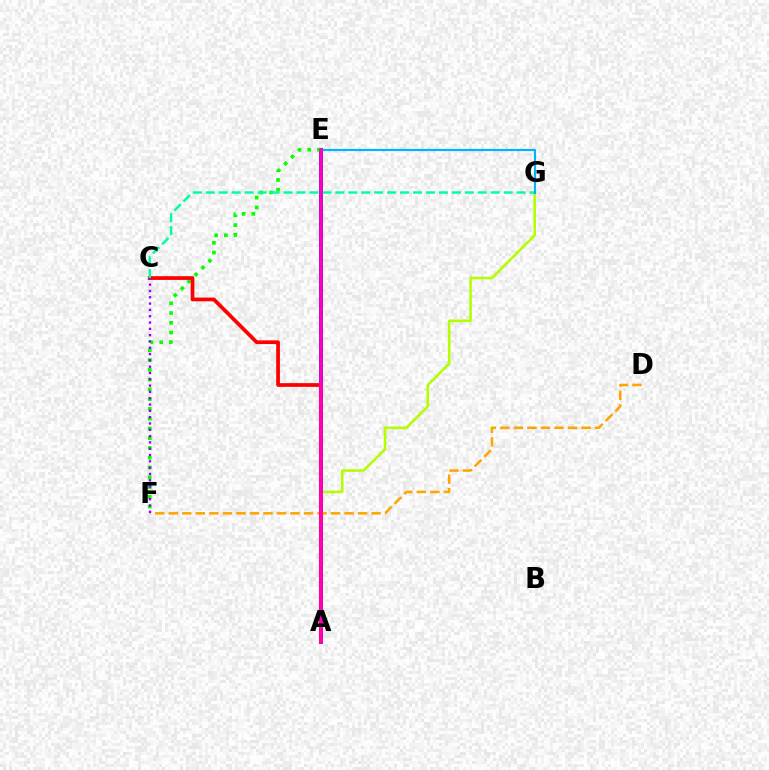{('A', 'G'): [{'color': '#b3ff00', 'line_style': 'solid', 'thickness': 1.84}], ('A', 'E'): [{'color': '#0010ff', 'line_style': 'solid', 'thickness': 2.7}, {'color': '#ff00bd', 'line_style': 'solid', 'thickness': 2.53}], ('E', 'F'): [{'color': '#08ff00', 'line_style': 'dotted', 'thickness': 2.65}], ('D', 'F'): [{'color': '#ffa500', 'line_style': 'dashed', 'thickness': 1.84}], ('A', 'C'): [{'color': '#ff0000', 'line_style': 'solid', 'thickness': 2.69}], ('C', 'F'): [{'color': '#9b00ff', 'line_style': 'dotted', 'thickness': 1.71}], ('C', 'G'): [{'color': '#00ff9d', 'line_style': 'dashed', 'thickness': 1.76}], ('E', 'G'): [{'color': '#00b5ff', 'line_style': 'solid', 'thickness': 1.56}]}